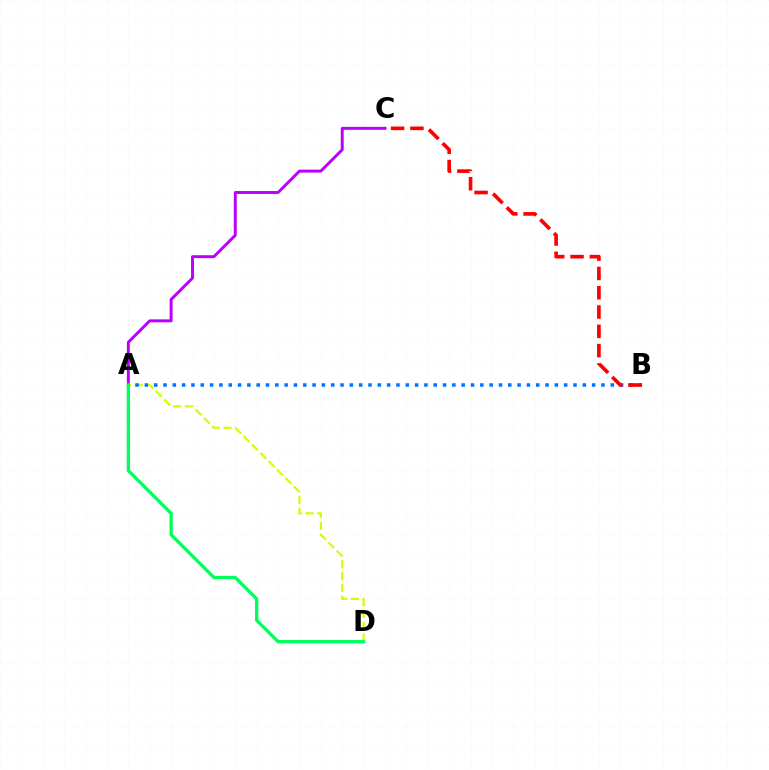{('A', 'C'): [{'color': '#b900ff', 'line_style': 'solid', 'thickness': 2.12}], ('A', 'D'): [{'color': '#d1ff00', 'line_style': 'dashed', 'thickness': 1.61}, {'color': '#00ff5c', 'line_style': 'solid', 'thickness': 2.36}], ('A', 'B'): [{'color': '#0074ff', 'line_style': 'dotted', 'thickness': 2.53}], ('B', 'C'): [{'color': '#ff0000', 'line_style': 'dashed', 'thickness': 2.62}]}